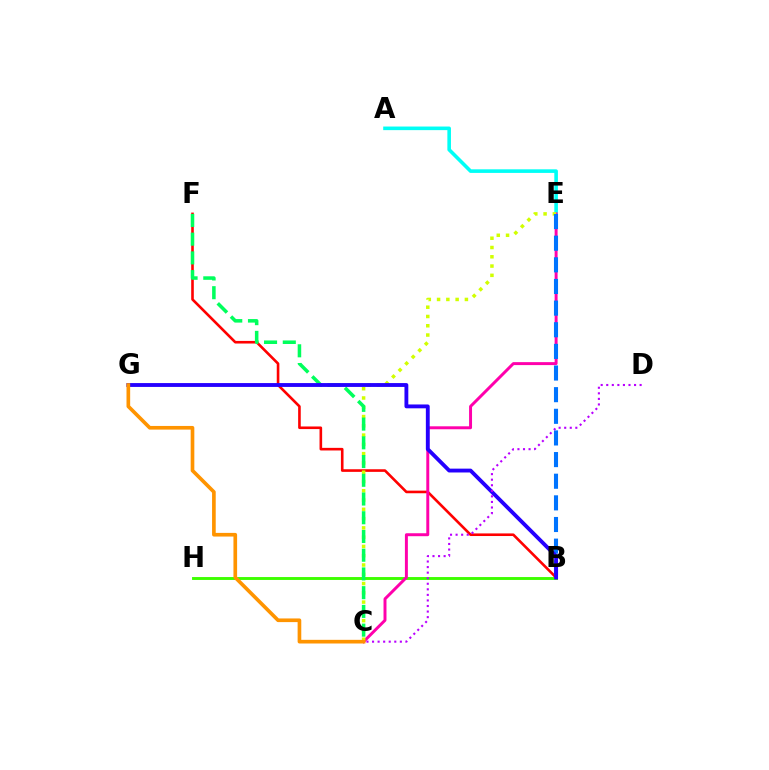{('B', 'H'): [{'color': '#3dff00', 'line_style': 'solid', 'thickness': 2.09}], ('A', 'E'): [{'color': '#00fff6', 'line_style': 'solid', 'thickness': 2.59}], ('B', 'F'): [{'color': '#ff0000', 'line_style': 'solid', 'thickness': 1.88}], ('C', 'E'): [{'color': '#ff00ac', 'line_style': 'solid', 'thickness': 2.13}, {'color': '#d1ff00', 'line_style': 'dotted', 'thickness': 2.52}], ('B', 'E'): [{'color': '#0074ff', 'line_style': 'dashed', 'thickness': 2.94}], ('C', 'F'): [{'color': '#00ff5c', 'line_style': 'dashed', 'thickness': 2.54}], ('B', 'G'): [{'color': '#2500ff', 'line_style': 'solid', 'thickness': 2.77}], ('C', 'G'): [{'color': '#ff9400', 'line_style': 'solid', 'thickness': 2.63}], ('C', 'D'): [{'color': '#b900ff', 'line_style': 'dotted', 'thickness': 1.51}]}